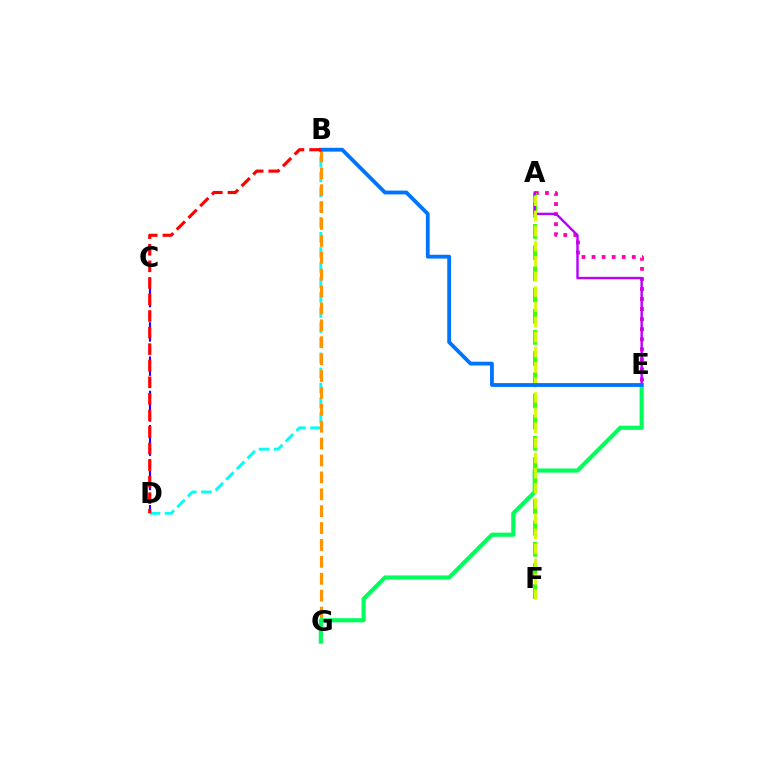{('A', 'E'): [{'color': '#ff00ac', 'line_style': 'dotted', 'thickness': 2.73}, {'color': '#b900ff', 'line_style': 'solid', 'thickness': 1.74}], ('C', 'D'): [{'color': '#2500ff', 'line_style': 'dashed', 'thickness': 1.55}], ('B', 'D'): [{'color': '#00fff6', 'line_style': 'dashed', 'thickness': 2.05}, {'color': '#ff0000', 'line_style': 'dashed', 'thickness': 2.25}], ('B', 'G'): [{'color': '#ff9400', 'line_style': 'dashed', 'thickness': 2.3}], ('E', 'G'): [{'color': '#00ff5c', 'line_style': 'solid', 'thickness': 2.99}], ('A', 'F'): [{'color': '#3dff00', 'line_style': 'dashed', 'thickness': 2.88}, {'color': '#d1ff00', 'line_style': 'dashed', 'thickness': 2.06}], ('B', 'E'): [{'color': '#0074ff', 'line_style': 'solid', 'thickness': 2.75}]}